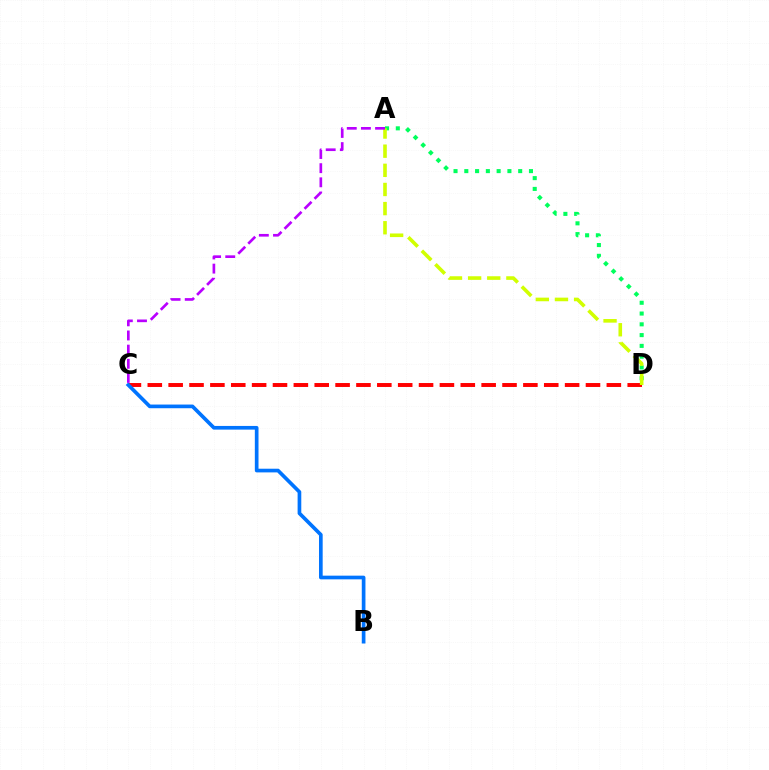{('A', 'D'): [{'color': '#00ff5c', 'line_style': 'dotted', 'thickness': 2.93}, {'color': '#d1ff00', 'line_style': 'dashed', 'thickness': 2.6}], ('C', 'D'): [{'color': '#ff0000', 'line_style': 'dashed', 'thickness': 2.83}], ('B', 'C'): [{'color': '#0074ff', 'line_style': 'solid', 'thickness': 2.65}], ('A', 'C'): [{'color': '#b900ff', 'line_style': 'dashed', 'thickness': 1.92}]}